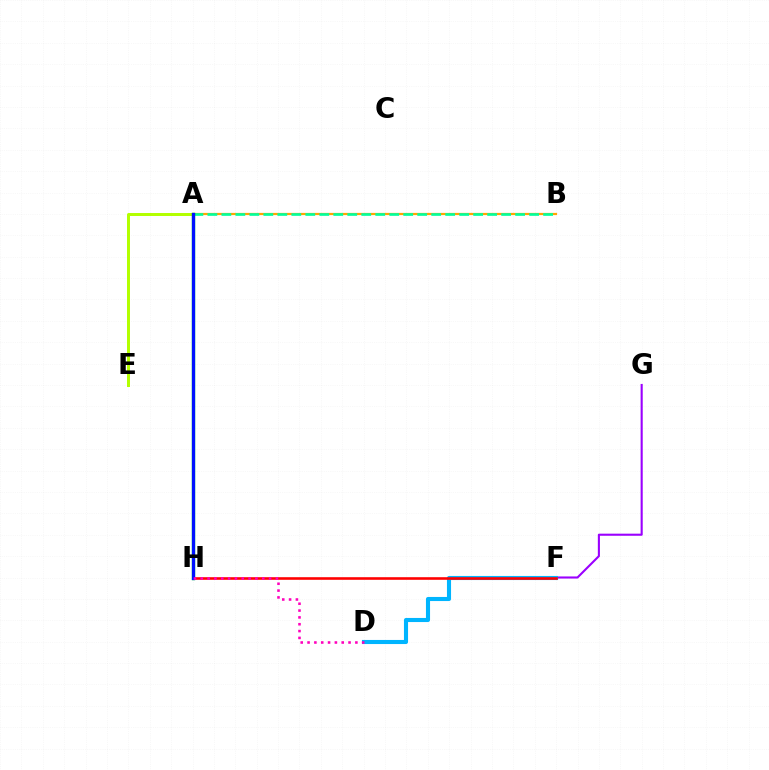{('F', 'G'): [{'color': '#9b00ff', 'line_style': 'solid', 'thickness': 1.52}], ('A', 'B'): [{'color': '#ffa500', 'line_style': 'solid', 'thickness': 1.6}, {'color': '#00ff9d', 'line_style': 'dashed', 'thickness': 1.9}], ('D', 'F'): [{'color': '#00b5ff', 'line_style': 'solid', 'thickness': 2.95}], ('A', 'E'): [{'color': '#b3ff00', 'line_style': 'solid', 'thickness': 2.14}], ('F', 'H'): [{'color': '#ff0000', 'line_style': 'solid', 'thickness': 1.87}], ('A', 'H'): [{'color': '#08ff00', 'line_style': 'solid', 'thickness': 2.41}, {'color': '#0010ff', 'line_style': 'solid', 'thickness': 2.34}], ('D', 'H'): [{'color': '#ff00bd', 'line_style': 'dotted', 'thickness': 1.86}]}